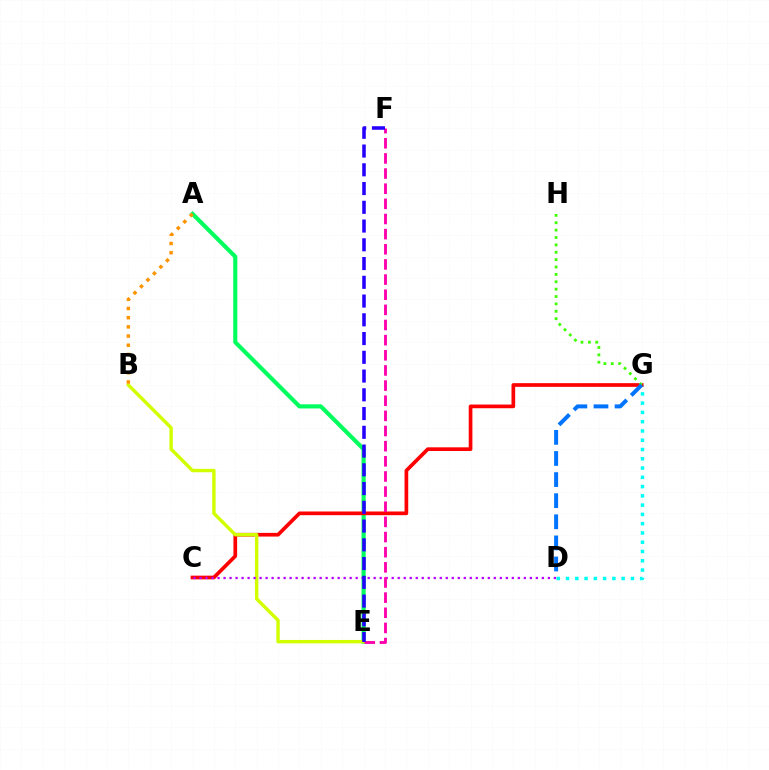{('D', 'G'): [{'color': '#00fff6', 'line_style': 'dotted', 'thickness': 2.52}, {'color': '#0074ff', 'line_style': 'dashed', 'thickness': 2.87}], ('A', 'E'): [{'color': '#00ff5c', 'line_style': 'solid', 'thickness': 2.97}], ('C', 'G'): [{'color': '#ff0000', 'line_style': 'solid', 'thickness': 2.65}], ('B', 'E'): [{'color': '#d1ff00', 'line_style': 'solid', 'thickness': 2.45}], ('C', 'D'): [{'color': '#b900ff', 'line_style': 'dotted', 'thickness': 1.63}], ('G', 'H'): [{'color': '#3dff00', 'line_style': 'dotted', 'thickness': 2.0}], ('E', 'F'): [{'color': '#ff00ac', 'line_style': 'dashed', 'thickness': 2.06}, {'color': '#2500ff', 'line_style': 'dashed', 'thickness': 2.55}], ('A', 'B'): [{'color': '#ff9400', 'line_style': 'dotted', 'thickness': 2.5}]}